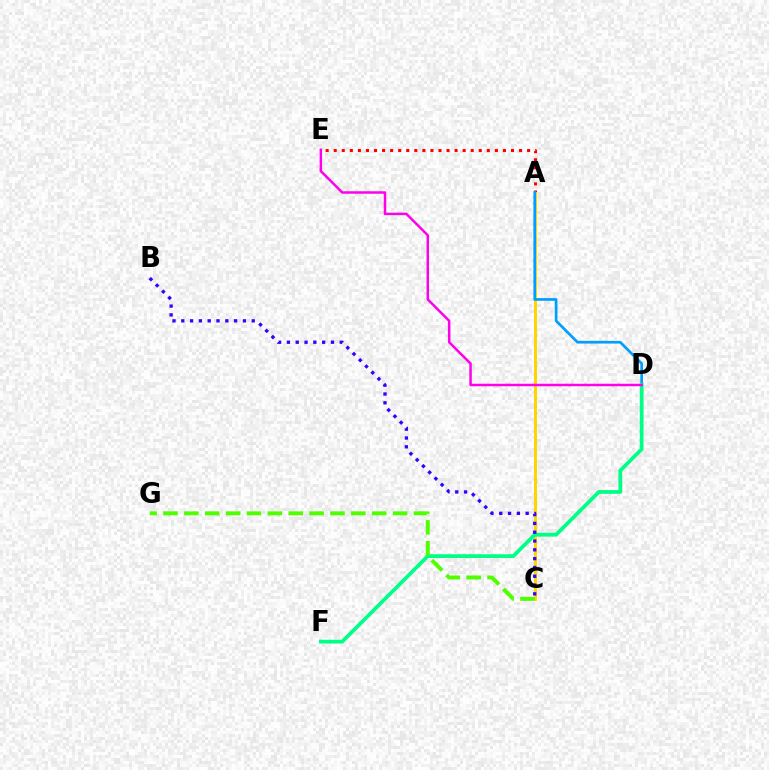{('A', 'E'): [{'color': '#ff0000', 'line_style': 'dotted', 'thickness': 2.19}], ('A', 'C'): [{'color': '#ffd500', 'line_style': 'solid', 'thickness': 2.13}], ('A', 'D'): [{'color': '#009eff', 'line_style': 'solid', 'thickness': 1.94}], ('D', 'F'): [{'color': '#00ff86', 'line_style': 'solid', 'thickness': 2.7}], ('C', 'G'): [{'color': '#4fff00', 'line_style': 'dashed', 'thickness': 2.84}], ('D', 'E'): [{'color': '#ff00ed', 'line_style': 'solid', 'thickness': 1.78}], ('B', 'C'): [{'color': '#3700ff', 'line_style': 'dotted', 'thickness': 2.39}]}